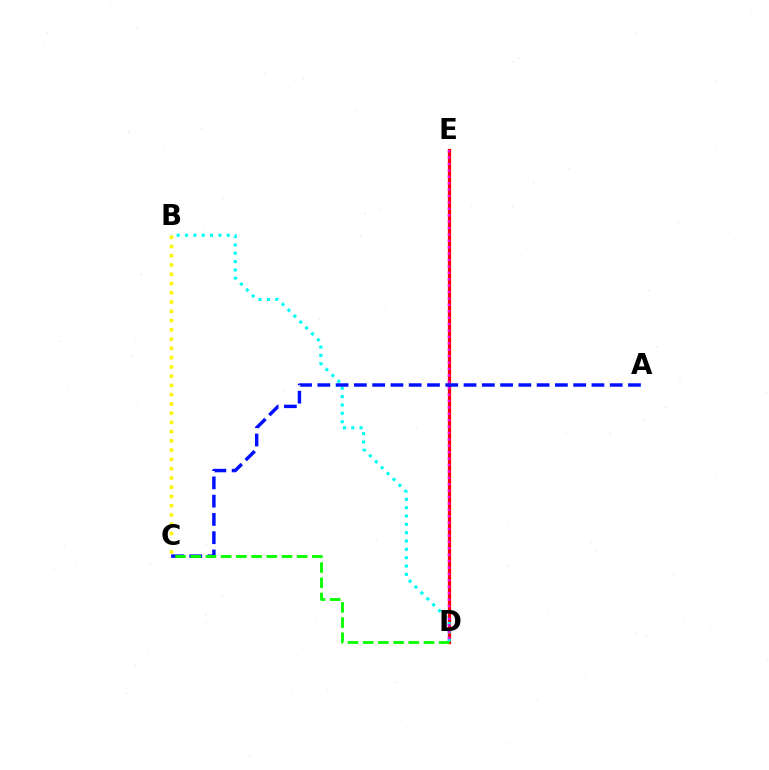{('D', 'E'): [{'color': '#ff0000', 'line_style': 'solid', 'thickness': 2.35}, {'color': '#ee00ff', 'line_style': 'dotted', 'thickness': 1.74}], ('B', 'D'): [{'color': '#00fff6', 'line_style': 'dotted', 'thickness': 2.27}], ('A', 'C'): [{'color': '#0010ff', 'line_style': 'dashed', 'thickness': 2.48}], ('B', 'C'): [{'color': '#fcf500', 'line_style': 'dotted', 'thickness': 2.52}], ('C', 'D'): [{'color': '#08ff00', 'line_style': 'dashed', 'thickness': 2.06}]}